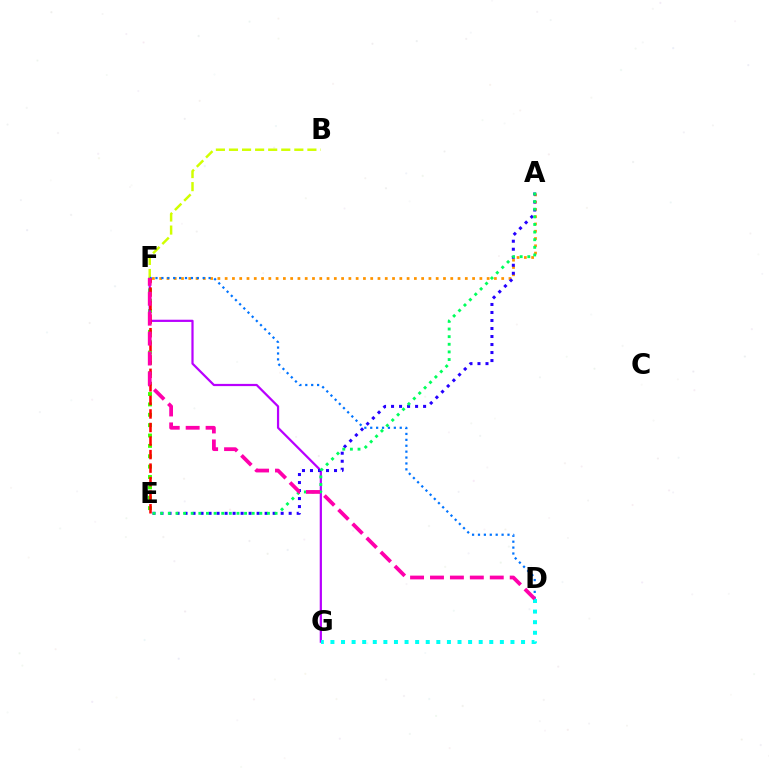{('E', 'F'): [{'color': '#3dff00', 'line_style': 'dotted', 'thickness': 2.82}, {'color': '#ff0000', 'line_style': 'dashed', 'thickness': 1.84}], ('A', 'F'): [{'color': '#ff9400', 'line_style': 'dotted', 'thickness': 1.98}], ('F', 'G'): [{'color': '#b900ff', 'line_style': 'solid', 'thickness': 1.6}], ('A', 'E'): [{'color': '#2500ff', 'line_style': 'dotted', 'thickness': 2.18}, {'color': '#00ff5c', 'line_style': 'dotted', 'thickness': 2.07}], ('B', 'F'): [{'color': '#d1ff00', 'line_style': 'dashed', 'thickness': 1.78}], ('D', 'F'): [{'color': '#0074ff', 'line_style': 'dotted', 'thickness': 1.6}, {'color': '#ff00ac', 'line_style': 'dashed', 'thickness': 2.71}], ('D', 'G'): [{'color': '#00fff6', 'line_style': 'dotted', 'thickness': 2.88}]}